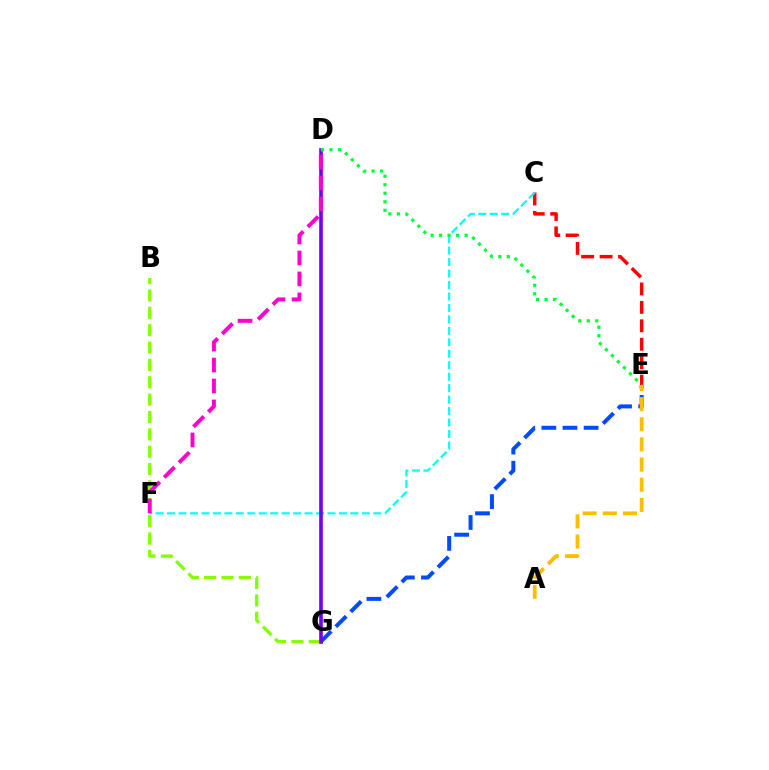{('B', 'G'): [{'color': '#84ff00', 'line_style': 'dashed', 'thickness': 2.36}], ('C', 'E'): [{'color': '#ff0000', 'line_style': 'dashed', 'thickness': 2.51}], ('C', 'F'): [{'color': '#00fff6', 'line_style': 'dashed', 'thickness': 1.56}], ('E', 'G'): [{'color': '#004bff', 'line_style': 'dashed', 'thickness': 2.87}], ('D', 'G'): [{'color': '#7200ff', 'line_style': 'solid', 'thickness': 2.61}], ('A', 'E'): [{'color': '#ffbd00', 'line_style': 'dashed', 'thickness': 2.74}], ('D', 'E'): [{'color': '#00ff39', 'line_style': 'dotted', 'thickness': 2.31}], ('D', 'F'): [{'color': '#ff00cf', 'line_style': 'dashed', 'thickness': 2.85}]}